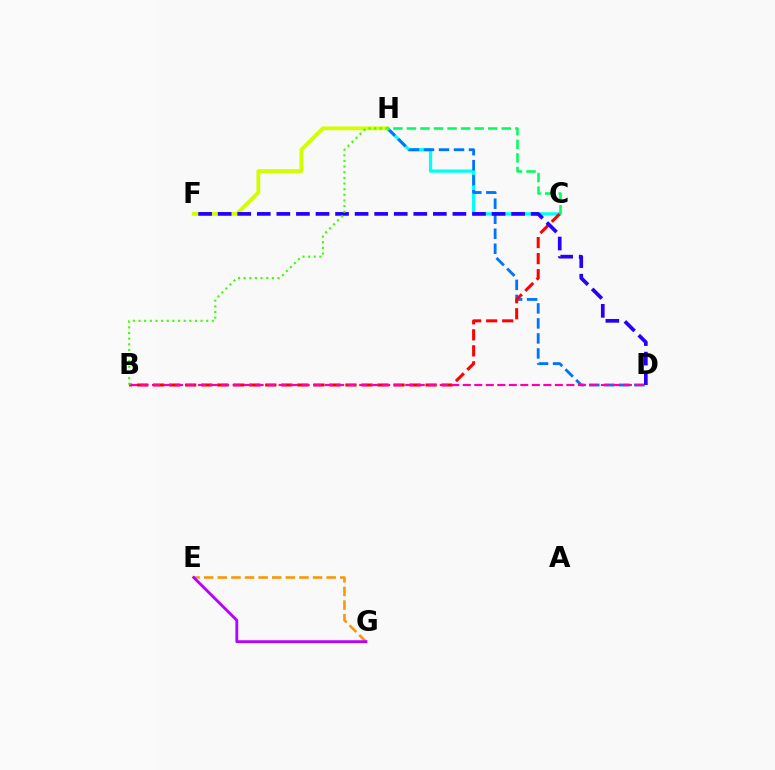{('E', 'G'): [{'color': '#ff9400', 'line_style': 'dashed', 'thickness': 1.85}, {'color': '#b900ff', 'line_style': 'solid', 'thickness': 2.05}], ('C', 'H'): [{'color': '#00fff6', 'line_style': 'solid', 'thickness': 2.35}, {'color': '#00ff5c', 'line_style': 'dashed', 'thickness': 1.84}], ('D', 'H'): [{'color': '#0074ff', 'line_style': 'dashed', 'thickness': 2.04}], ('F', 'H'): [{'color': '#d1ff00', 'line_style': 'solid', 'thickness': 2.76}], ('B', 'C'): [{'color': '#ff0000', 'line_style': 'dashed', 'thickness': 2.18}], ('B', 'D'): [{'color': '#ff00ac', 'line_style': 'dashed', 'thickness': 1.56}], ('D', 'F'): [{'color': '#2500ff', 'line_style': 'dashed', 'thickness': 2.66}], ('B', 'H'): [{'color': '#3dff00', 'line_style': 'dotted', 'thickness': 1.53}]}